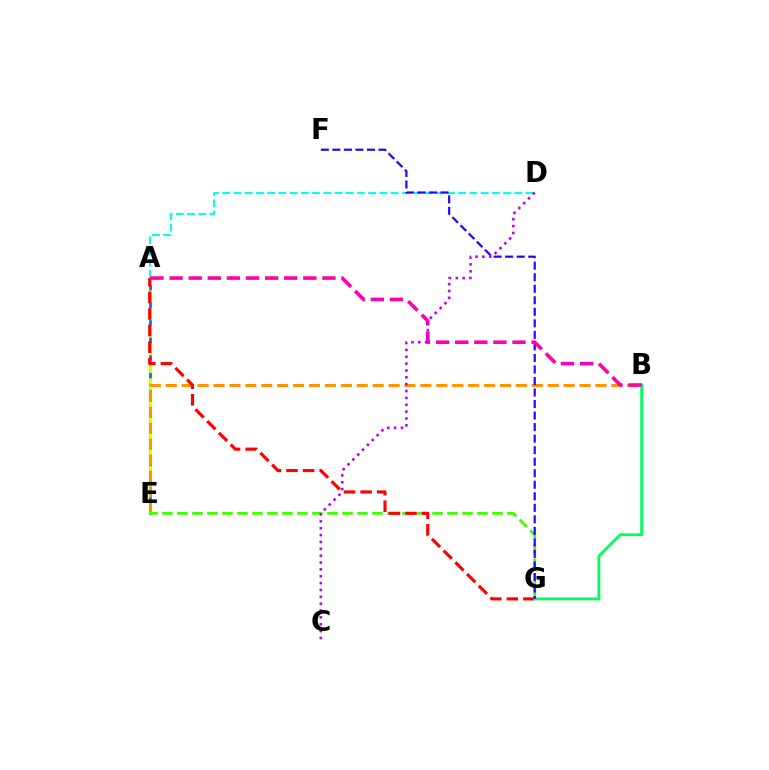{('A', 'E'): [{'color': '#0074ff', 'line_style': 'solid', 'thickness': 2.02}, {'color': '#d1ff00', 'line_style': 'dashed', 'thickness': 2.39}], ('B', 'E'): [{'color': '#ff9400', 'line_style': 'dashed', 'thickness': 2.16}], ('A', 'D'): [{'color': '#00fff6', 'line_style': 'dashed', 'thickness': 1.53}], ('E', 'G'): [{'color': '#3dff00', 'line_style': 'dashed', 'thickness': 2.04}], ('A', 'G'): [{'color': '#ff0000', 'line_style': 'dashed', 'thickness': 2.25}], ('B', 'G'): [{'color': '#00ff5c', 'line_style': 'solid', 'thickness': 2.03}], ('F', 'G'): [{'color': '#2500ff', 'line_style': 'dashed', 'thickness': 1.57}], ('A', 'B'): [{'color': '#ff00ac', 'line_style': 'dashed', 'thickness': 2.59}], ('C', 'D'): [{'color': '#b900ff', 'line_style': 'dotted', 'thickness': 1.86}]}